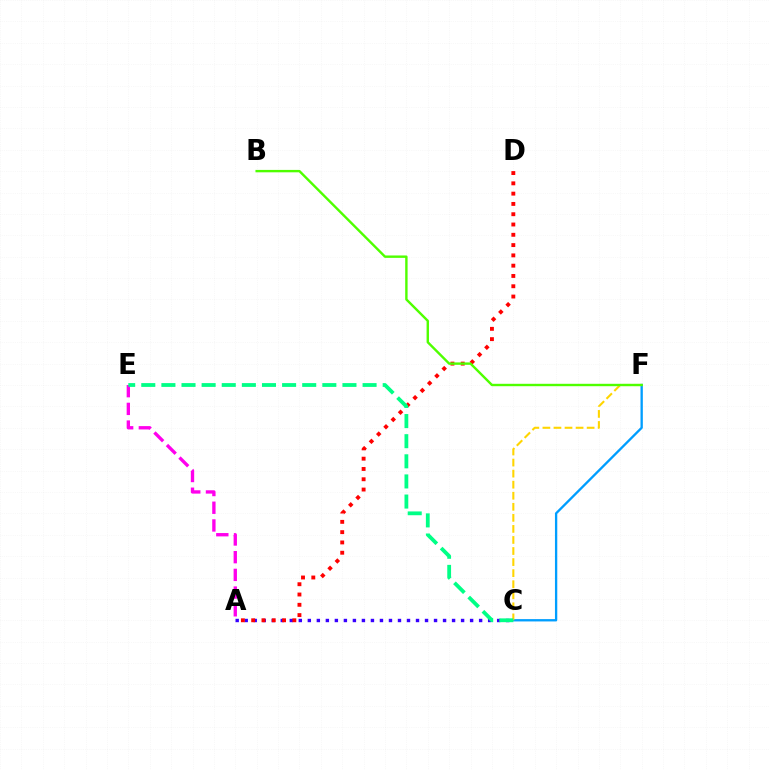{('A', 'E'): [{'color': '#ff00ed', 'line_style': 'dashed', 'thickness': 2.41}], ('C', 'F'): [{'color': '#009eff', 'line_style': 'solid', 'thickness': 1.68}, {'color': '#ffd500', 'line_style': 'dashed', 'thickness': 1.5}], ('A', 'C'): [{'color': '#3700ff', 'line_style': 'dotted', 'thickness': 2.45}], ('A', 'D'): [{'color': '#ff0000', 'line_style': 'dotted', 'thickness': 2.8}], ('B', 'F'): [{'color': '#4fff00', 'line_style': 'solid', 'thickness': 1.73}], ('C', 'E'): [{'color': '#00ff86', 'line_style': 'dashed', 'thickness': 2.73}]}